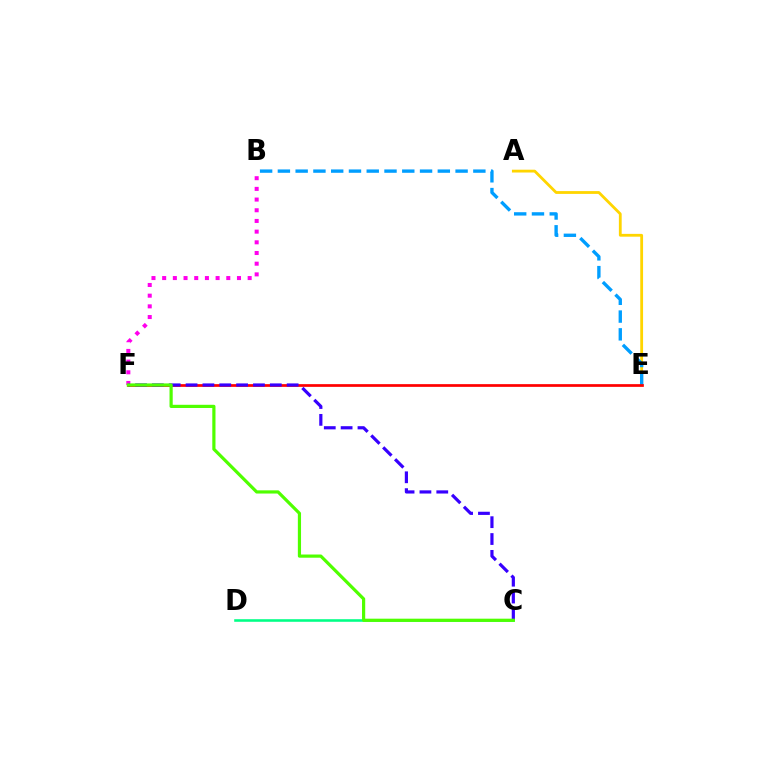{('A', 'E'): [{'color': '#ffd500', 'line_style': 'solid', 'thickness': 2.02}], ('C', 'D'): [{'color': '#00ff86', 'line_style': 'solid', 'thickness': 1.86}], ('B', 'E'): [{'color': '#009eff', 'line_style': 'dashed', 'thickness': 2.41}], ('B', 'F'): [{'color': '#ff00ed', 'line_style': 'dotted', 'thickness': 2.9}], ('E', 'F'): [{'color': '#ff0000', 'line_style': 'solid', 'thickness': 1.96}], ('C', 'F'): [{'color': '#3700ff', 'line_style': 'dashed', 'thickness': 2.29}, {'color': '#4fff00', 'line_style': 'solid', 'thickness': 2.3}]}